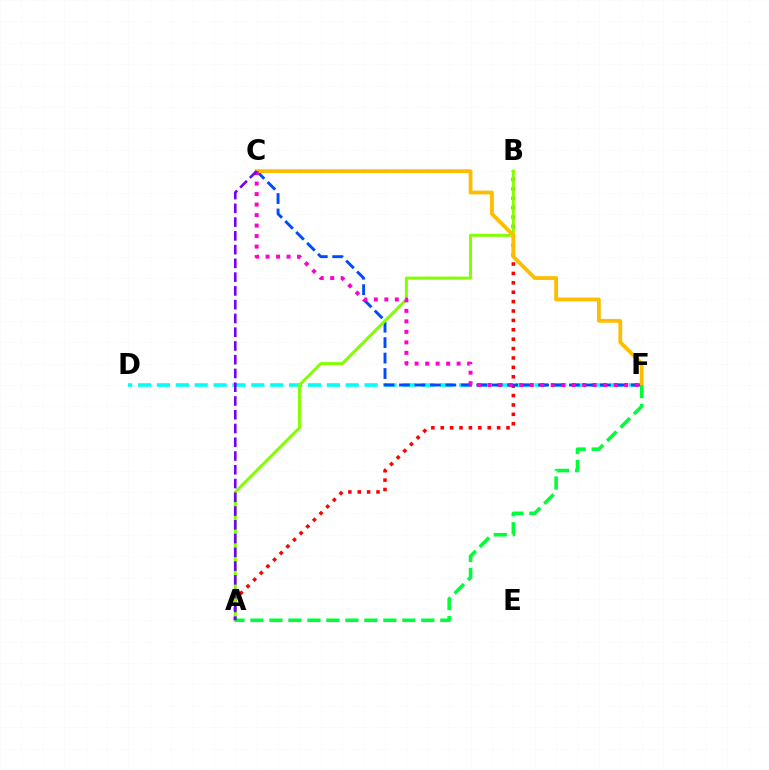{('D', 'F'): [{'color': '#00fff6', 'line_style': 'dashed', 'thickness': 2.56}], ('A', 'B'): [{'color': '#ff0000', 'line_style': 'dotted', 'thickness': 2.55}, {'color': '#84ff00', 'line_style': 'solid', 'thickness': 2.15}], ('C', 'F'): [{'color': '#004bff', 'line_style': 'dashed', 'thickness': 2.1}, {'color': '#ffbd00', 'line_style': 'solid', 'thickness': 2.73}, {'color': '#ff00cf', 'line_style': 'dotted', 'thickness': 2.85}], ('A', 'F'): [{'color': '#00ff39', 'line_style': 'dashed', 'thickness': 2.58}], ('A', 'C'): [{'color': '#7200ff', 'line_style': 'dashed', 'thickness': 1.87}]}